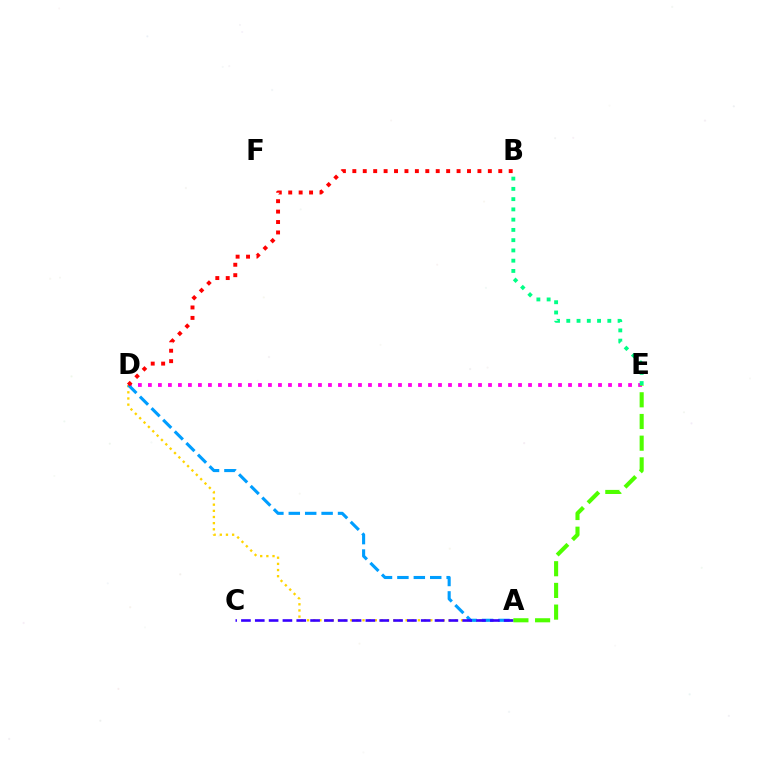{('A', 'D'): [{'color': '#ffd500', 'line_style': 'dotted', 'thickness': 1.67}, {'color': '#009eff', 'line_style': 'dashed', 'thickness': 2.23}], ('D', 'E'): [{'color': '#ff00ed', 'line_style': 'dotted', 'thickness': 2.72}], ('B', 'D'): [{'color': '#ff0000', 'line_style': 'dotted', 'thickness': 2.83}], ('A', 'C'): [{'color': '#3700ff', 'line_style': 'dashed', 'thickness': 1.88}], ('A', 'E'): [{'color': '#4fff00', 'line_style': 'dashed', 'thickness': 2.95}], ('B', 'E'): [{'color': '#00ff86', 'line_style': 'dotted', 'thickness': 2.79}]}